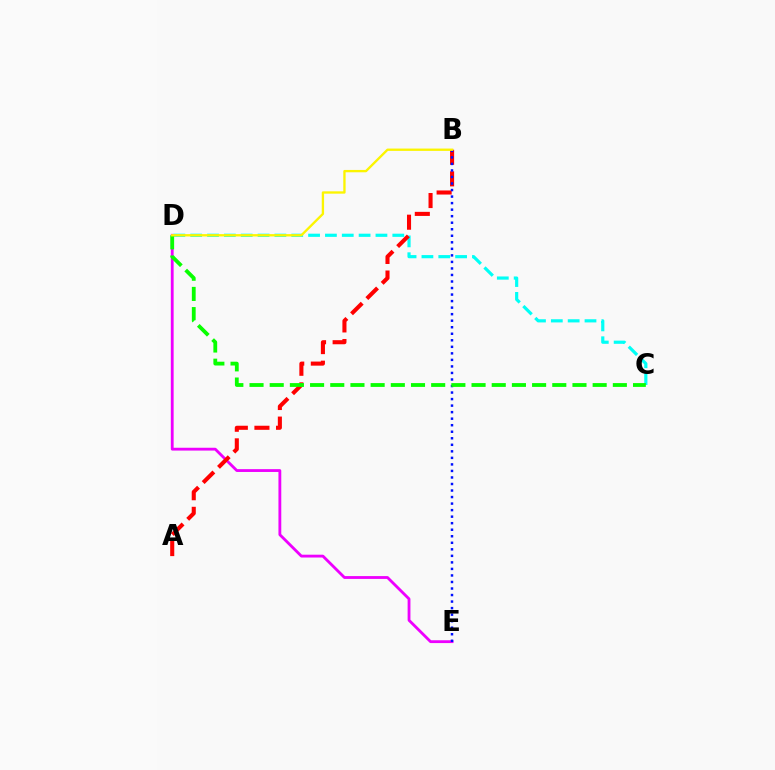{('D', 'E'): [{'color': '#ee00ff', 'line_style': 'solid', 'thickness': 2.03}], ('C', 'D'): [{'color': '#00fff6', 'line_style': 'dashed', 'thickness': 2.29}, {'color': '#08ff00', 'line_style': 'dashed', 'thickness': 2.74}], ('A', 'B'): [{'color': '#ff0000', 'line_style': 'dashed', 'thickness': 2.93}], ('B', 'E'): [{'color': '#0010ff', 'line_style': 'dotted', 'thickness': 1.77}], ('B', 'D'): [{'color': '#fcf500', 'line_style': 'solid', 'thickness': 1.68}]}